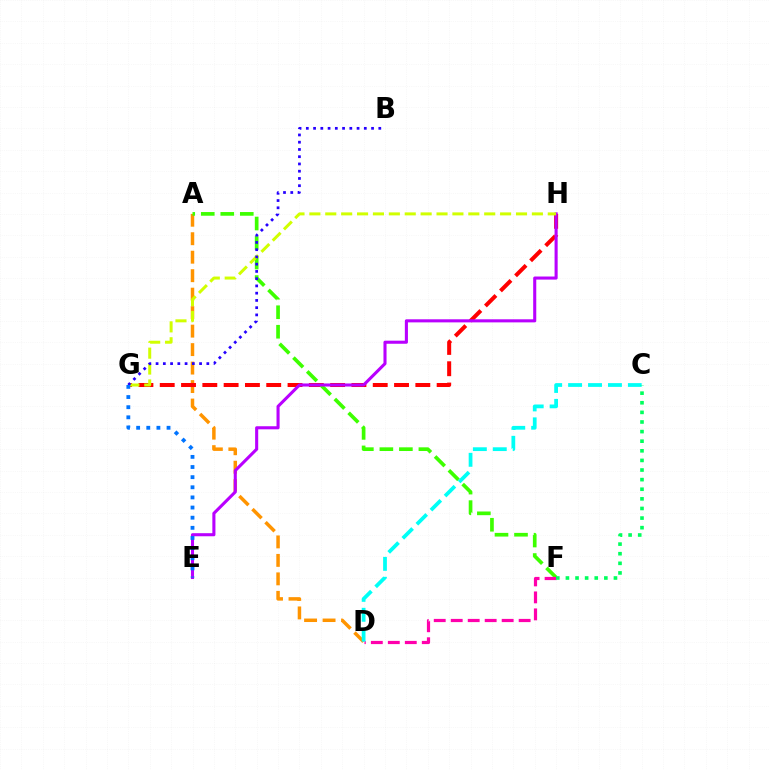{('A', 'D'): [{'color': '#ff9400', 'line_style': 'dashed', 'thickness': 2.51}], ('G', 'H'): [{'color': '#ff0000', 'line_style': 'dashed', 'thickness': 2.89}, {'color': '#d1ff00', 'line_style': 'dashed', 'thickness': 2.16}], ('A', 'F'): [{'color': '#3dff00', 'line_style': 'dashed', 'thickness': 2.65}], ('E', 'H'): [{'color': '#b900ff', 'line_style': 'solid', 'thickness': 2.22}], ('B', 'G'): [{'color': '#2500ff', 'line_style': 'dotted', 'thickness': 1.97}], ('E', 'G'): [{'color': '#0074ff', 'line_style': 'dotted', 'thickness': 2.75}], ('D', 'F'): [{'color': '#ff00ac', 'line_style': 'dashed', 'thickness': 2.31}], ('C', 'D'): [{'color': '#00fff6', 'line_style': 'dashed', 'thickness': 2.71}], ('C', 'F'): [{'color': '#00ff5c', 'line_style': 'dotted', 'thickness': 2.61}]}